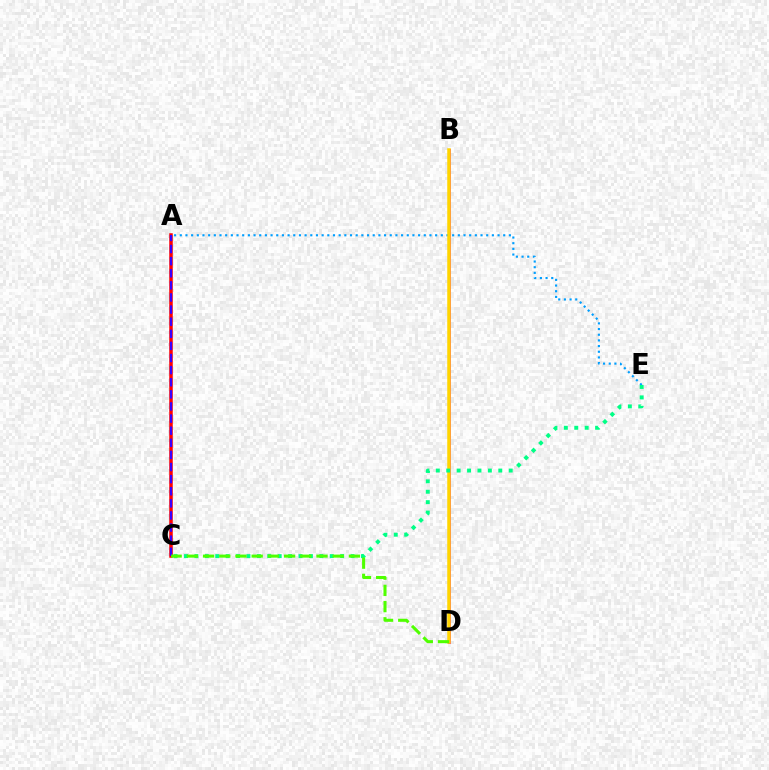{('A', 'C'): [{'color': '#ff0000', 'line_style': 'solid', 'thickness': 2.52}, {'color': '#3700ff', 'line_style': 'dashed', 'thickness': 1.65}], ('B', 'D'): [{'color': '#ff00ed', 'line_style': 'solid', 'thickness': 2.12}, {'color': '#ffd500', 'line_style': 'solid', 'thickness': 2.53}], ('A', 'E'): [{'color': '#009eff', 'line_style': 'dotted', 'thickness': 1.54}], ('C', 'E'): [{'color': '#00ff86', 'line_style': 'dotted', 'thickness': 2.83}], ('C', 'D'): [{'color': '#4fff00', 'line_style': 'dashed', 'thickness': 2.2}]}